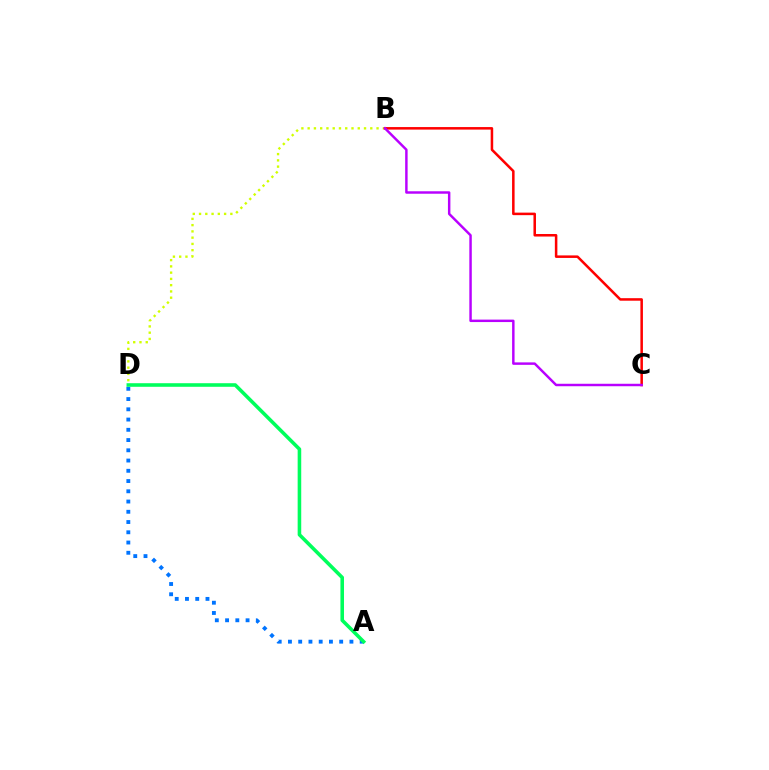{('B', 'D'): [{'color': '#d1ff00', 'line_style': 'dotted', 'thickness': 1.7}], ('B', 'C'): [{'color': '#ff0000', 'line_style': 'solid', 'thickness': 1.82}, {'color': '#b900ff', 'line_style': 'solid', 'thickness': 1.77}], ('A', 'D'): [{'color': '#0074ff', 'line_style': 'dotted', 'thickness': 2.78}, {'color': '#00ff5c', 'line_style': 'solid', 'thickness': 2.57}]}